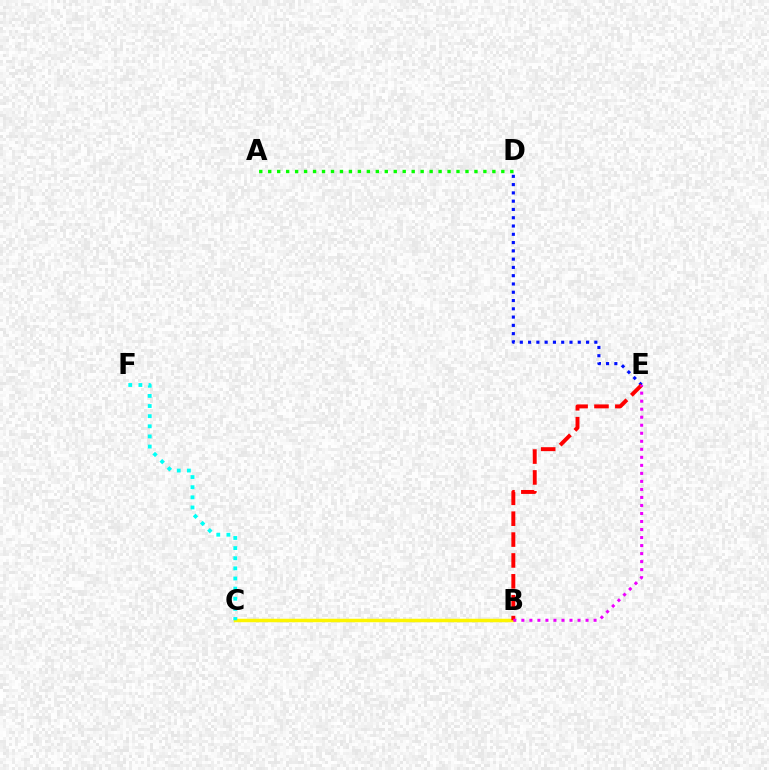{('D', 'E'): [{'color': '#0010ff', 'line_style': 'dotted', 'thickness': 2.25}], ('B', 'C'): [{'color': '#fcf500', 'line_style': 'solid', 'thickness': 2.52}], ('A', 'D'): [{'color': '#08ff00', 'line_style': 'dotted', 'thickness': 2.44}], ('C', 'F'): [{'color': '#00fff6', 'line_style': 'dotted', 'thickness': 2.75}], ('B', 'E'): [{'color': '#ff0000', 'line_style': 'dashed', 'thickness': 2.84}, {'color': '#ee00ff', 'line_style': 'dotted', 'thickness': 2.18}]}